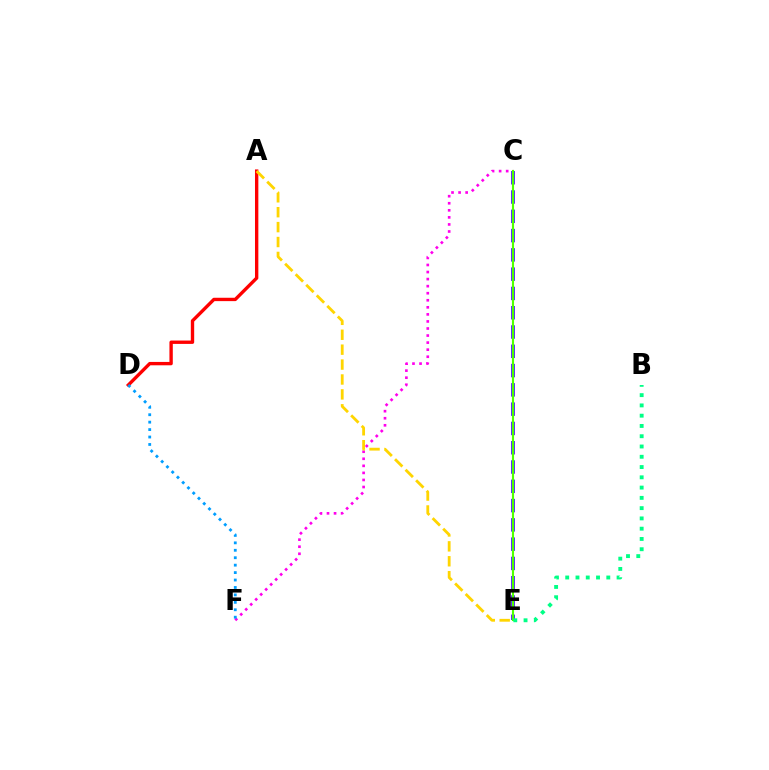{('C', 'F'): [{'color': '#ff00ed', 'line_style': 'dotted', 'thickness': 1.92}], ('A', 'D'): [{'color': '#ff0000', 'line_style': 'solid', 'thickness': 2.42}], ('C', 'E'): [{'color': '#3700ff', 'line_style': 'dashed', 'thickness': 2.62}, {'color': '#4fff00', 'line_style': 'solid', 'thickness': 1.52}], ('A', 'E'): [{'color': '#ffd500', 'line_style': 'dashed', 'thickness': 2.03}], ('D', 'F'): [{'color': '#009eff', 'line_style': 'dotted', 'thickness': 2.02}], ('B', 'E'): [{'color': '#00ff86', 'line_style': 'dotted', 'thickness': 2.79}]}